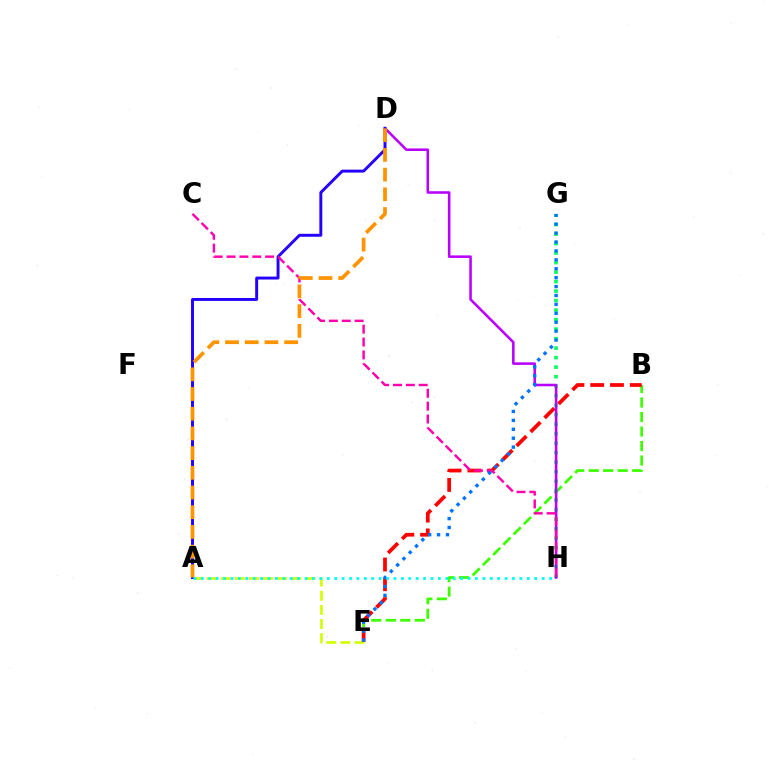{('A', 'E'): [{'color': '#d1ff00', 'line_style': 'dashed', 'thickness': 1.92}], ('B', 'E'): [{'color': '#3dff00', 'line_style': 'dashed', 'thickness': 1.97}, {'color': '#ff0000', 'line_style': 'dashed', 'thickness': 2.69}], ('G', 'H'): [{'color': '#00ff5c', 'line_style': 'dotted', 'thickness': 2.58}], ('D', 'H'): [{'color': '#b900ff', 'line_style': 'solid', 'thickness': 1.85}], ('A', 'D'): [{'color': '#2500ff', 'line_style': 'solid', 'thickness': 2.11}, {'color': '#ff9400', 'line_style': 'dashed', 'thickness': 2.68}], ('C', 'H'): [{'color': '#ff00ac', 'line_style': 'dashed', 'thickness': 1.75}], ('E', 'G'): [{'color': '#0074ff', 'line_style': 'dotted', 'thickness': 2.42}], ('A', 'H'): [{'color': '#00fff6', 'line_style': 'dotted', 'thickness': 2.01}]}